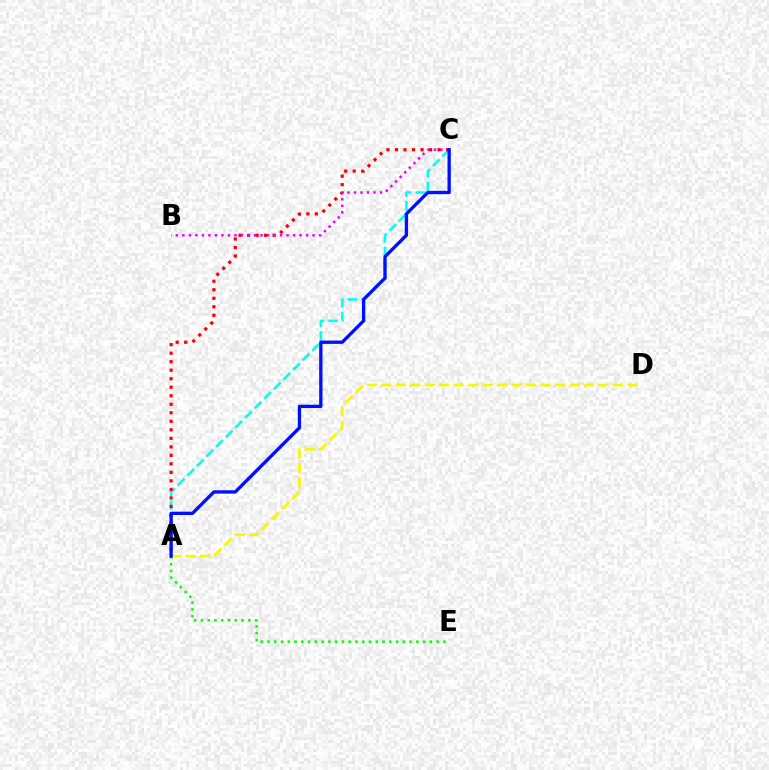{('A', 'D'): [{'color': '#fcf500', 'line_style': 'dashed', 'thickness': 1.97}], ('A', 'C'): [{'color': '#00fff6', 'line_style': 'dashed', 'thickness': 1.85}, {'color': '#ff0000', 'line_style': 'dotted', 'thickness': 2.31}, {'color': '#0010ff', 'line_style': 'solid', 'thickness': 2.39}], ('B', 'C'): [{'color': '#ee00ff', 'line_style': 'dotted', 'thickness': 1.77}], ('A', 'E'): [{'color': '#08ff00', 'line_style': 'dotted', 'thickness': 1.84}]}